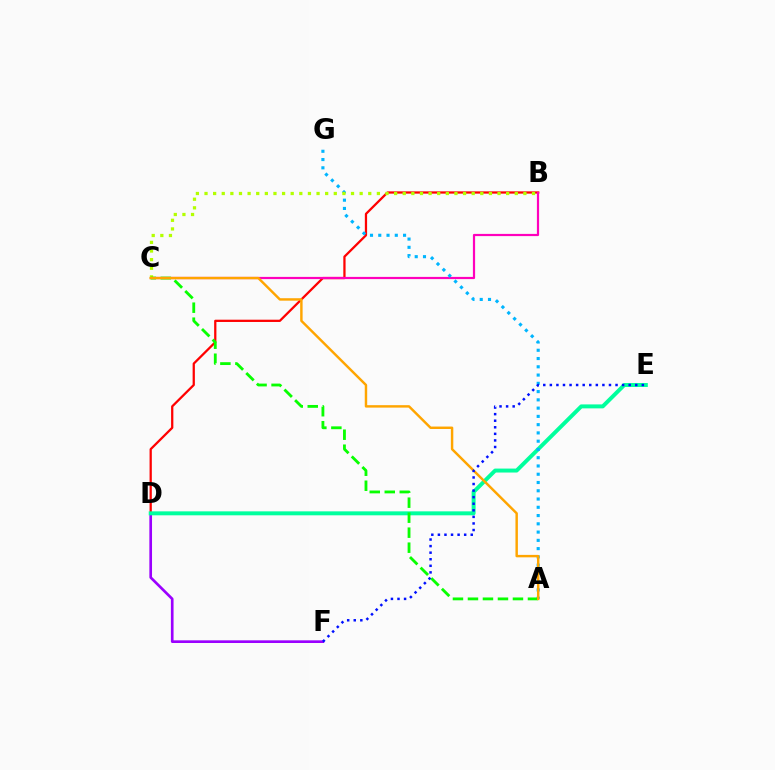{('D', 'F'): [{'color': '#9b00ff', 'line_style': 'solid', 'thickness': 1.92}], ('B', 'D'): [{'color': '#ff0000', 'line_style': 'solid', 'thickness': 1.63}], ('D', 'E'): [{'color': '#00ff9d', 'line_style': 'solid', 'thickness': 2.85}], ('B', 'C'): [{'color': '#ff00bd', 'line_style': 'solid', 'thickness': 1.58}, {'color': '#b3ff00', 'line_style': 'dotted', 'thickness': 2.34}], ('A', 'G'): [{'color': '#00b5ff', 'line_style': 'dotted', 'thickness': 2.25}], ('A', 'C'): [{'color': '#08ff00', 'line_style': 'dashed', 'thickness': 2.04}, {'color': '#ffa500', 'line_style': 'solid', 'thickness': 1.76}], ('E', 'F'): [{'color': '#0010ff', 'line_style': 'dotted', 'thickness': 1.79}]}